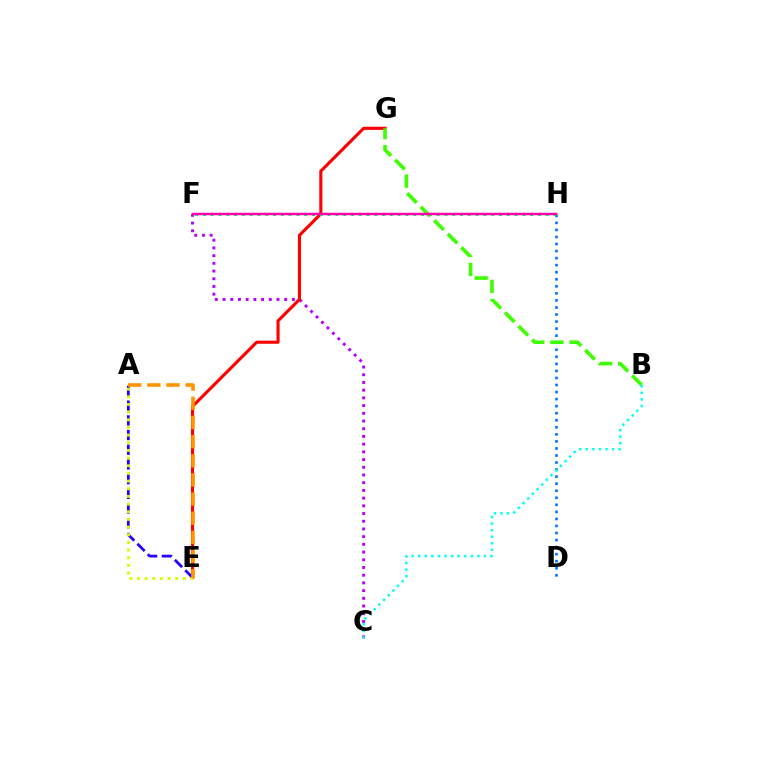{('C', 'F'): [{'color': '#b900ff', 'line_style': 'dotted', 'thickness': 2.09}], ('E', 'G'): [{'color': '#ff0000', 'line_style': 'solid', 'thickness': 2.23}], ('D', 'H'): [{'color': '#0074ff', 'line_style': 'dotted', 'thickness': 1.92}], ('B', 'G'): [{'color': '#3dff00', 'line_style': 'dashed', 'thickness': 2.6}], ('A', 'E'): [{'color': '#2500ff', 'line_style': 'dashed', 'thickness': 2.0}, {'color': '#d1ff00', 'line_style': 'dotted', 'thickness': 2.08}, {'color': '#ff9400', 'line_style': 'dashed', 'thickness': 2.6}], ('F', 'H'): [{'color': '#00ff5c', 'line_style': 'dotted', 'thickness': 2.12}, {'color': '#ff00ac', 'line_style': 'solid', 'thickness': 1.79}], ('B', 'C'): [{'color': '#00fff6', 'line_style': 'dotted', 'thickness': 1.79}]}